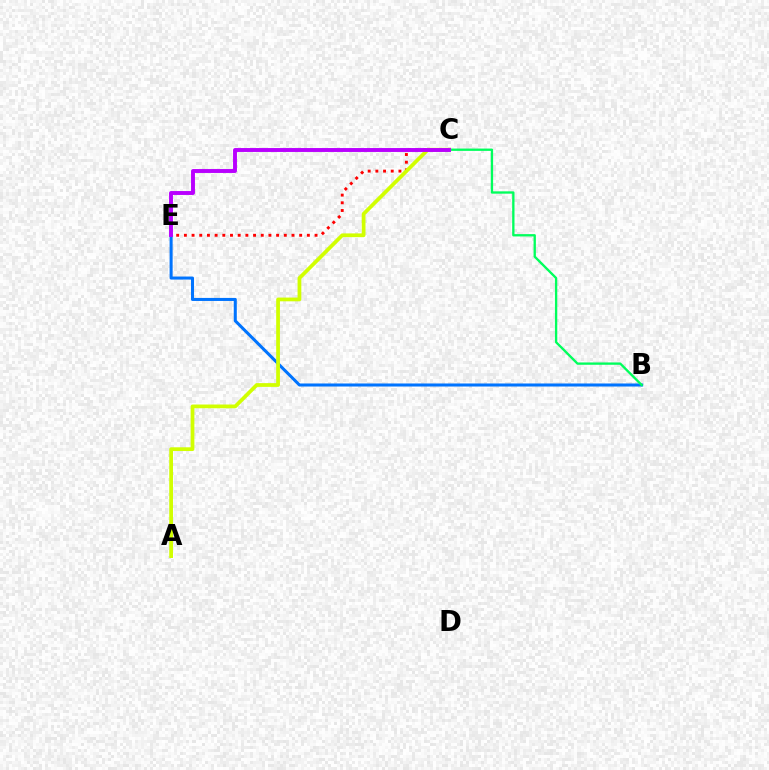{('B', 'E'): [{'color': '#0074ff', 'line_style': 'solid', 'thickness': 2.19}], ('B', 'C'): [{'color': '#00ff5c', 'line_style': 'solid', 'thickness': 1.67}], ('C', 'E'): [{'color': '#ff0000', 'line_style': 'dotted', 'thickness': 2.09}, {'color': '#b900ff', 'line_style': 'solid', 'thickness': 2.81}], ('A', 'C'): [{'color': '#d1ff00', 'line_style': 'solid', 'thickness': 2.7}]}